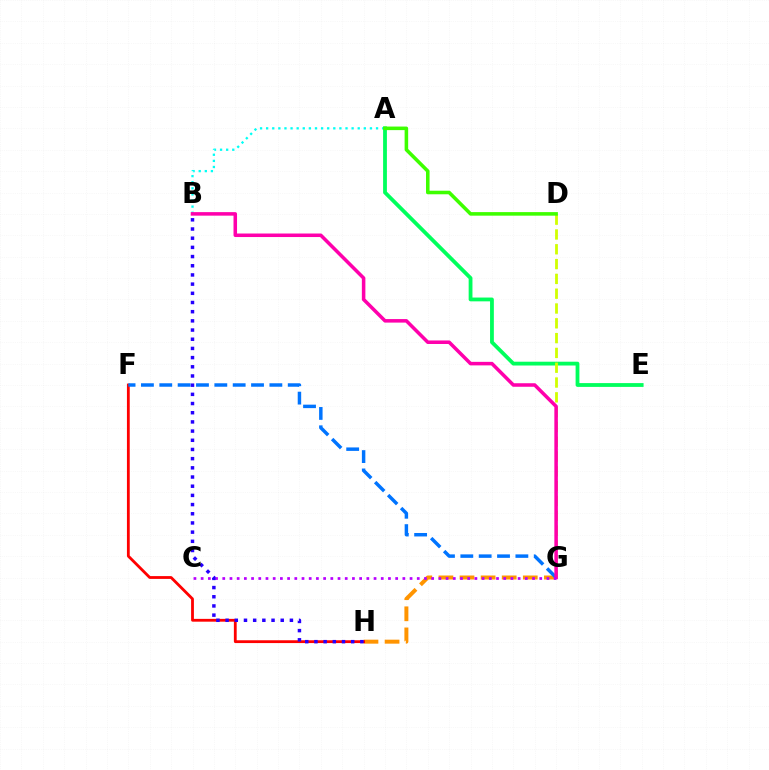{('A', 'B'): [{'color': '#00fff6', 'line_style': 'dotted', 'thickness': 1.66}], ('A', 'E'): [{'color': '#00ff5c', 'line_style': 'solid', 'thickness': 2.74}], ('G', 'H'): [{'color': '#ff9400', 'line_style': 'dashed', 'thickness': 2.87}], ('D', 'G'): [{'color': '#d1ff00', 'line_style': 'dashed', 'thickness': 2.01}], ('F', 'H'): [{'color': '#ff0000', 'line_style': 'solid', 'thickness': 2.02}], ('F', 'G'): [{'color': '#0074ff', 'line_style': 'dashed', 'thickness': 2.49}], ('B', 'G'): [{'color': '#ff00ac', 'line_style': 'solid', 'thickness': 2.54}], ('A', 'D'): [{'color': '#3dff00', 'line_style': 'solid', 'thickness': 2.56}], ('C', 'G'): [{'color': '#b900ff', 'line_style': 'dotted', 'thickness': 1.96}], ('B', 'H'): [{'color': '#2500ff', 'line_style': 'dotted', 'thickness': 2.5}]}